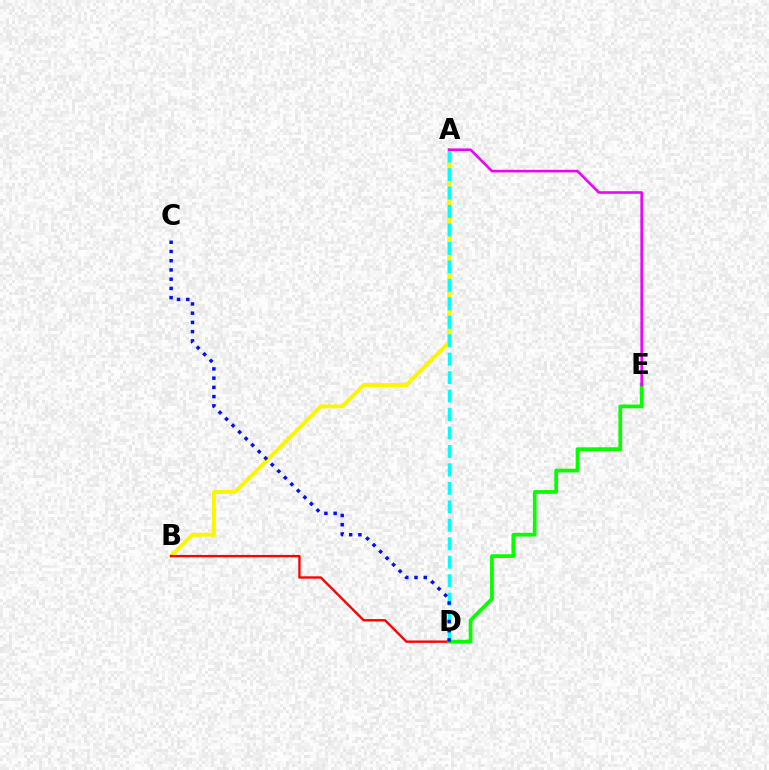{('A', 'B'): [{'color': '#fcf500', 'line_style': 'solid', 'thickness': 2.79}], ('A', 'D'): [{'color': '#00fff6', 'line_style': 'dashed', 'thickness': 2.51}], ('B', 'D'): [{'color': '#ff0000', 'line_style': 'solid', 'thickness': 1.7}], ('D', 'E'): [{'color': '#08ff00', 'line_style': 'solid', 'thickness': 2.7}], ('C', 'D'): [{'color': '#0010ff', 'line_style': 'dotted', 'thickness': 2.51}], ('A', 'E'): [{'color': '#ee00ff', 'line_style': 'solid', 'thickness': 1.86}]}